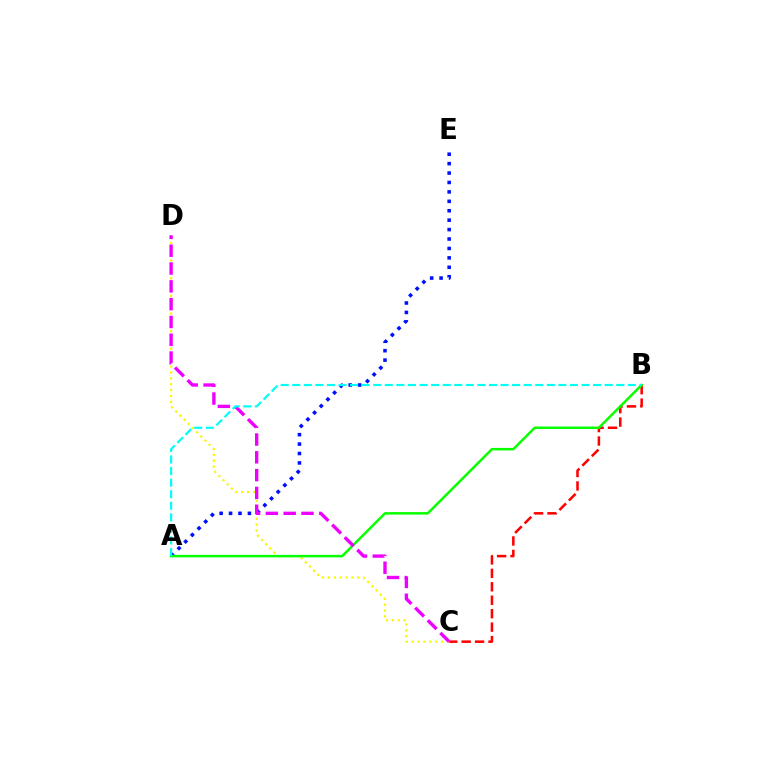{('A', 'E'): [{'color': '#0010ff', 'line_style': 'dotted', 'thickness': 2.56}], ('B', 'C'): [{'color': '#ff0000', 'line_style': 'dashed', 'thickness': 1.83}], ('C', 'D'): [{'color': '#fcf500', 'line_style': 'dotted', 'thickness': 1.6}, {'color': '#ee00ff', 'line_style': 'dashed', 'thickness': 2.42}], ('A', 'B'): [{'color': '#08ff00', 'line_style': 'solid', 'thickness': 1.79}, {'color': '#00fff6', 'line_style': 'dashed', 'thickness': 1.57}]}